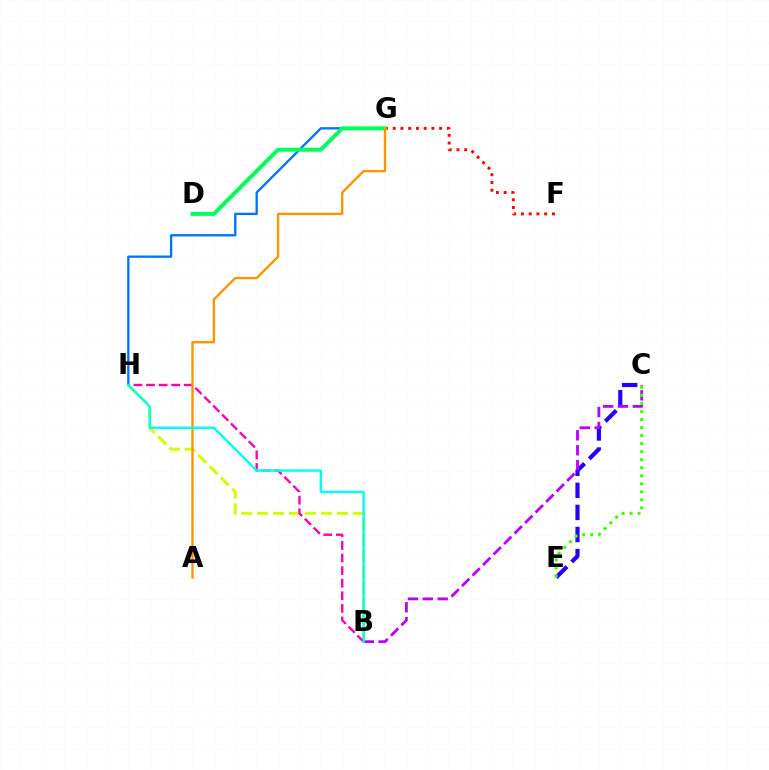{('G', 'H'): [{'color': '#0074ff', 'line_style': 'solid', 'thickness': 1.68}], ('F', 'G'): [{'color': '#ff0000', 'line_style': 'dotted', 'thickness': 2.1}], ('C', 'E'): [{'color': '#2500ff', 'line_style': 'dashed', 'thickness': 3.0}, {'color': '#3dff00', 'line_style': 'dotted', 'thickness': 2.18}], ('B', 'C'): [{'color': '#b900ff', 'line_style': 'dashed', 'thickness': 2.02}], ('D', 'G'): [{'color': '#00ff5c', 'line_style': 'solid', 'thickness': 2.86}], ('B', 'H'): [{'color': '#d1ff00', 'line_style': 'dashed', 'thickness': 2.16}, {'color': '#ff00ac', 'line_style': 'dashed', 'thickness': 1.71}, {'color': '#00fff6', 'line_style': 'solid', 'thickness': 1.73}], ('A', 'G'): [{'color': '#ff9400', 'line_style': 'solid', 'thickness': 1.71}]}